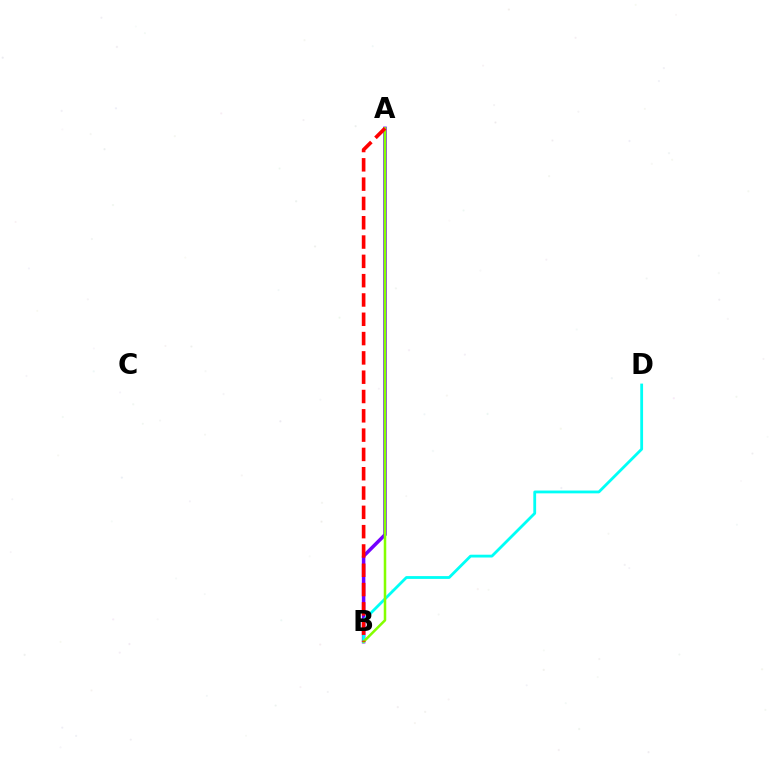{('A', 'B'): [{'color': '#7200ff', 'line_style': 'solid', 'thickness': 2.53}, {'color': '#84ff00', 'line_style': 'solid', 'thickness': 1.82}, {'color': '#ff0000', 'line_style': 'dashed', 'thickness': 2.62}], ('B', 'D'): [{'color': '#00fff6', 'line_style': 'solid', 'thickness': 2.02}]}